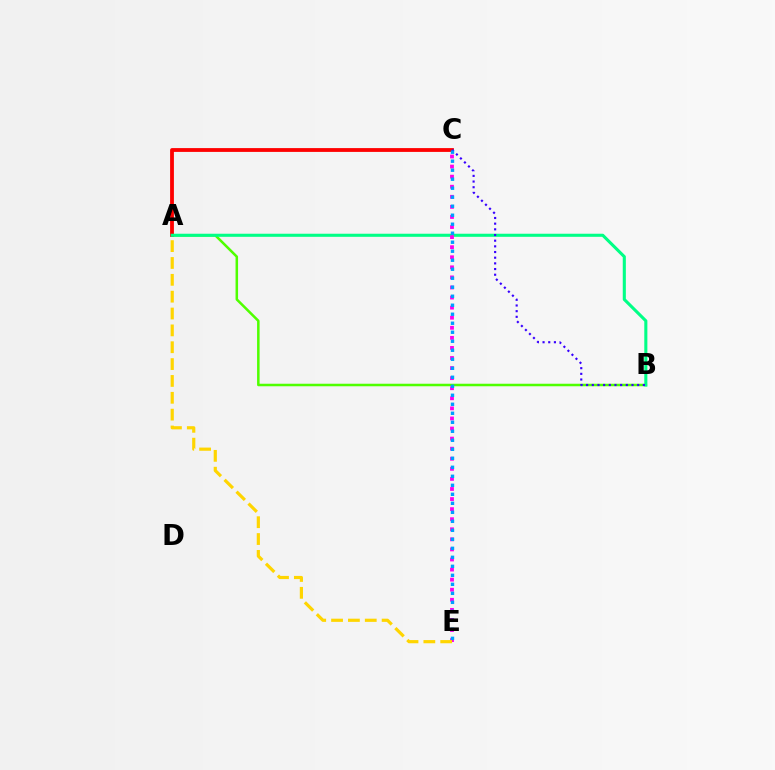{('A', 'B'): [{'color': '#4fff00', 'line_style': 'solid', 'thickness': 1.82}, {'color': '#00ff86', 'line_style': 'solid', 'thickness': 2.22}], ('A', 'C'): [{'color': '#ff0000', 'line_style': 'solid', 'thickness': 2.74}], ('C', 'E'): [{'color': '#ff00ed', 'line_style': 'dotted', 'thickness': 2.74}, {'color': '#009eff', 'line_style': 'dotted', 'thickness': 2.45}], ('B', 'C'): [{'color': '#3700ff', 'line_style': 'dotted', 'thickness': 1.54}], ('A', 'E'): [{'color': '#ffd500', 'line_style': 'dashed', 'thickness': 2.29}]}